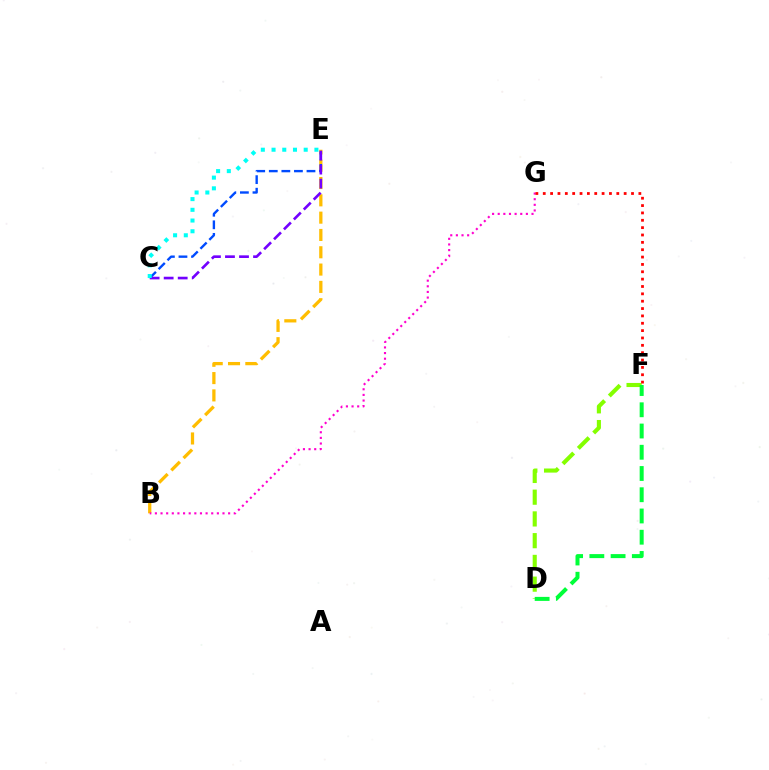{('D', 'F'): [{'color': '#84ff00', 'line_style': 'dashed', 'thickness': 2.95}, {'color': '#00ff39', 'line_style': 'dashed', 'thickness': 2.89}], ('B', 'E'): [{'color': '#ffbd00', 'line_style': 'dashed', 'thickness': 2.35}], ('C', 'E'): [{'color': '#004bff', 'line_style': 'dashed', 'thickness': 1.71}, {'color': '#7200ff', 'line_style': 'dashed', 'thickness': 1.91}, {'color': '#00fff6', 'line_style': 'dotted', 'thickness': 2.91}], ('B', 'G'): [{'color': '#ff00cf', 'line_style': 'dotted', 'thickness': 1.53}], ('F', 'G'): [{'color': '#ff0000', 'line_style': 'dotted', 'thickness': 2.0}]}